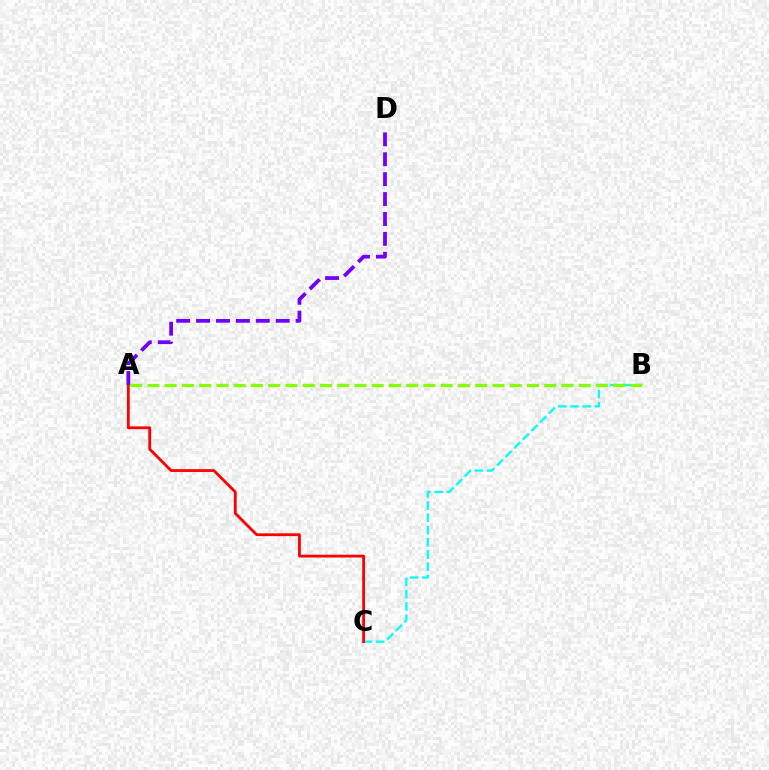{('B', 'C'): [{'color': '#00fff6', 'line_style': 'dashed', 'thickness': 1.66}], ('A', 'C'): [{'color': '#ff0000', 'line_style': 'solid', 'thickness': 2.01}], ('A', 'D'): [{'color': '#7200ff', 'line_style': 'dashed', 'thickness': 2.7}], ('A', 'B'): [{'color': '#84ff00', 'line_style': 'dashed', 'thickness': 2.34}]}